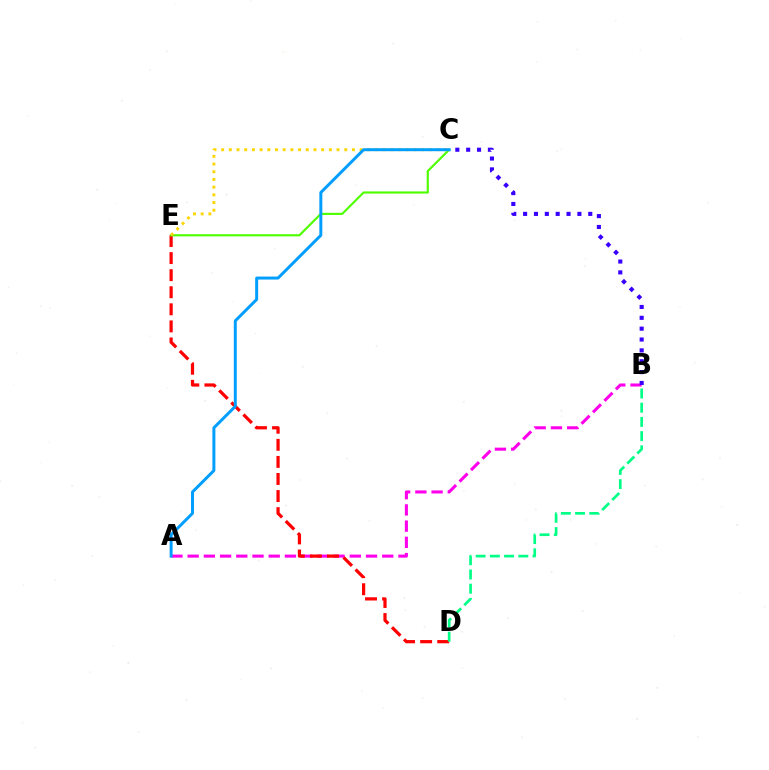{('A', 'B'): [{'color': '#ff00ed', 'line_style': 'dashed', 'thickness': 2.2}], ('D', 'E'): [{'color': '#ff0000', 'line_style': 'dashed', 'thickness': 2.32}], ('C', 'E'): [{'color': '#4fff00', 'line_style': 'solid', 'thickness': 1.56}, {'color': '#ffd500', 'line_style': 'dotted', 'thickness': 2.09}], ('A', 'C'): [{'color': '#009eff', 'line_style': 'solid', 'thickness': 2.14}], ('B', 'C'): [{'color': '#3700ff', 'line_style': 'dotted', 'thickness': 2.95}], ('B', 'D'): [{'color': '#00ff86', 'line_style': 'dashed', 'thickness': 1.93}]}